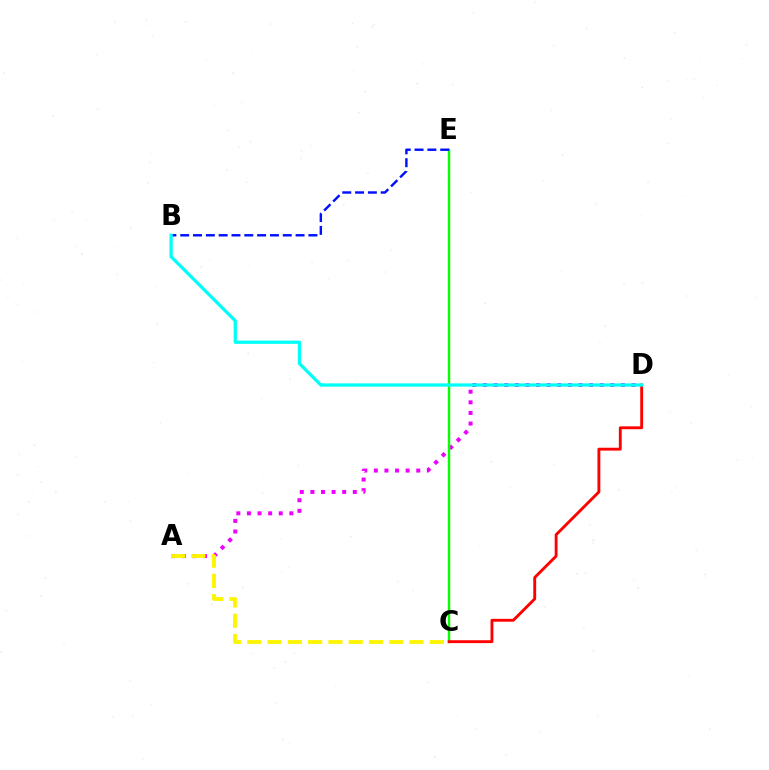{('A', 'D'): [{'color': '#ee00ff', 'line_style': 'dotted', 'thickness': 2.88}], ('C', 'E'): [{'color': '#08ff00', 'line_style': 'solid', 'thickness': 1.75}], ('C', 'D'): [{'color': '#ff0000', 'line_style': 'solid', 'thickness': 2.07}], ('A', 'C'): [{'color': '#fcf500', 'line_style': 'dashed', 'thickness': 2.75}], ('B', 'E'): [{'color': '#0010ff', 'line_style': 'dashed', 'thickness': 1.74}], ('B', 'D'): [{'color': '#00fff6', 'line_style': 'solid', 'thickness': 2.35}]}